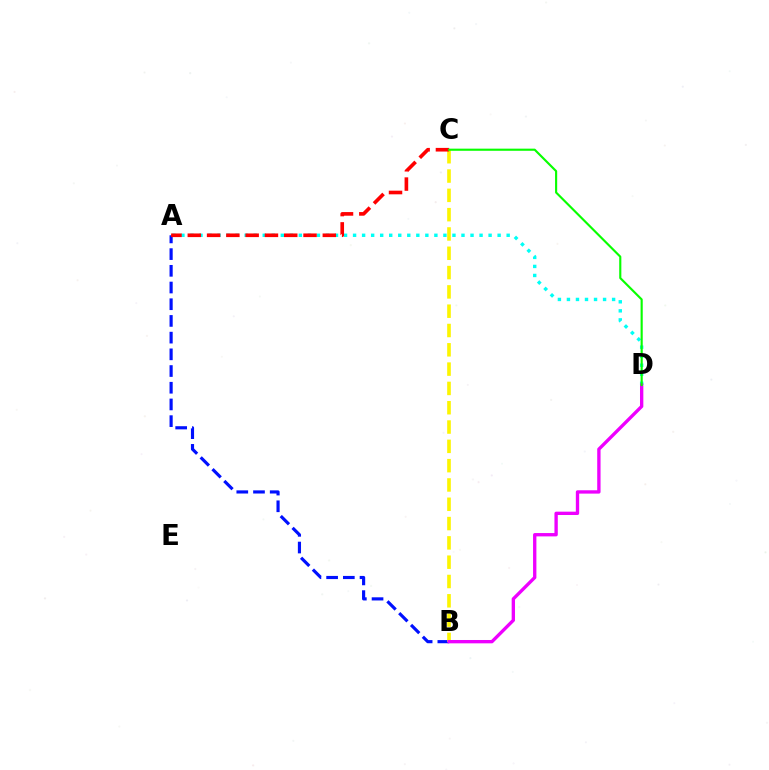{('A', 'D'): [{'color': '#00fff6', 'line_style': 'dotted', 'thickness': 2.45}], ('A', 'B'): [{'color': '#0010ff', 'line_style': 'dashed', 'thickness': 2.27}], ('B', 'C'): [{'color': '#fcf500', 'line_style': 'dashed', 'thickness': 2.62}], ('B', 'D'): [{'color': '#ee00ff', 'line_style': 'solid', 'thickness': 2.4}], ('A', 'C'): [{'color': '#ff0000', 'line_style': 'dashed', 'thickness': 2.62}], ('C', 'D'): [{'color': '#08ff00', 'line_style': 'solid', 'thickness': 1.54}]}